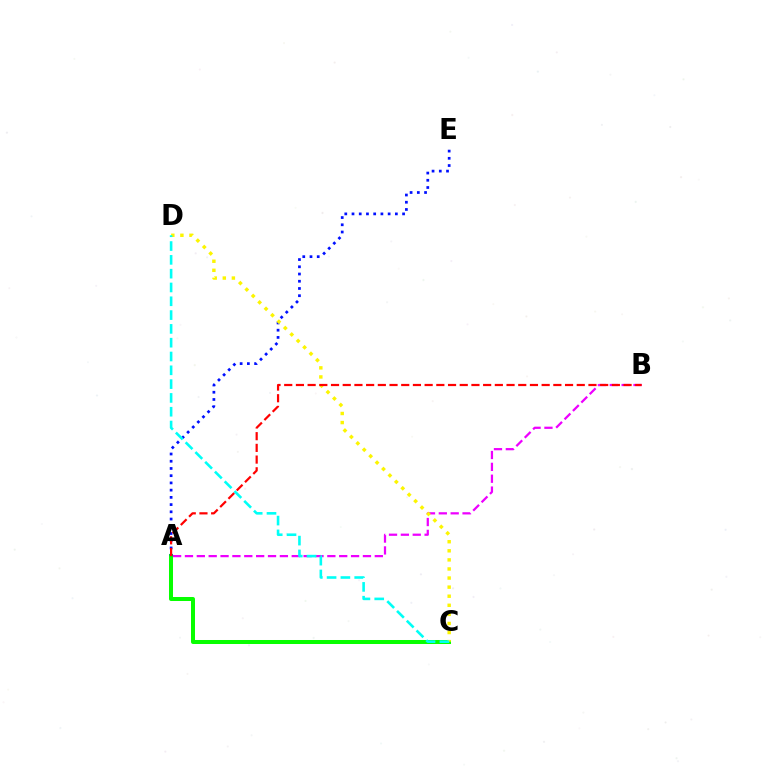{('A', 'B'): [{'color': '#ee00ff', 'line_style': 'dashed', 'thickness': 1.61}, {'color': '#ff0000', 'line_style': 'dashed', 'thickness': 1.59}], ('A', 'C'): [{'color': '#08ff00', 'line_style': 'solid', 'thickness': 2.88}], ('A', 'E'): [{'color': '#0010ff', 'line_style': 'dotted', 'thickness': 1.96}], ('C', 'D'): [{'color': '#fcf500', 'line_style': 'dotted', 'thickness': 2.47}, {'color': '#00fff6', 'line_style': 'dashed', 'thickness': 1.88}]}